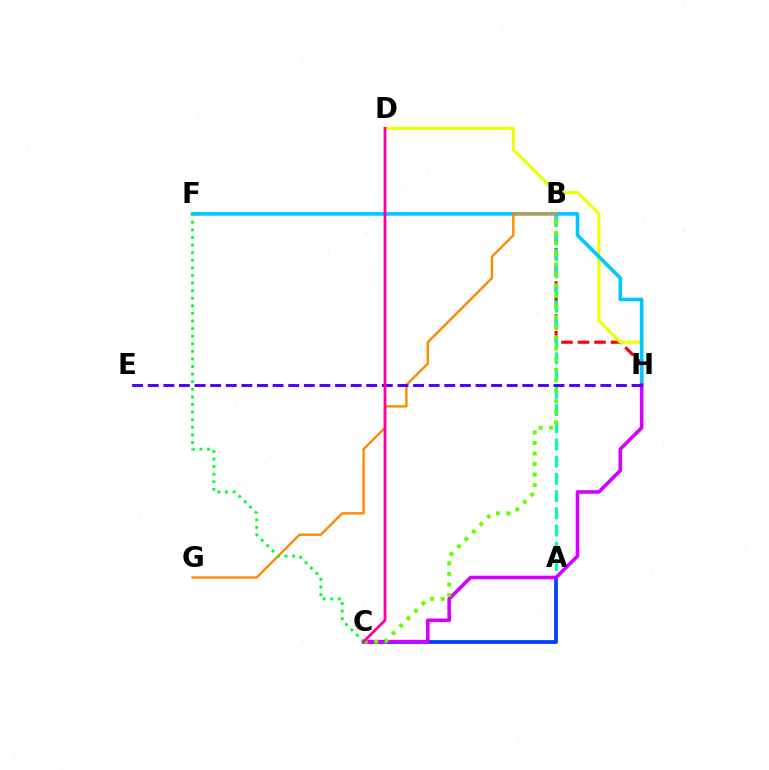{('B', 'H'): [{'color': '#ff0000', 'line_style': 'dashed', 'thickness': 2.25}], ('A', 'B'): [{'color': '#00ffaf', 'line_style': 'dashed', 'thickness': 2.34}], ('D', 'H'): [{'color': '#eeff00', 'line_style': 'solid', 'thickness': 2.2}], ('A', 'C'): [{'color': '#003fff', 'line_style': 'solid', 'thickness': 2.73}], ('F', 'H'): [{'color': '#00c7ff', 'line_style': 'solid', 'thickness': 2.62}], ('B', 'G'): [{'color': '#ff8800', 'line_style': 'solid', 'thickness': 1.7}], ('C', 'H'): [{'color': '#d600ff', 'line_style': 'solid', 'thickness': 2.6}], ('C', 'F'): [{'color': '#00ff27', 'line_style': 'dotted', 'thickness': 2.06}], ('E', 'H'): [{'color': '#4f00ff', 'line_style': 'dashed', 'thickness': 2.12}], ('B', 'C'): [{'color': '#66ff00', 'line_style': 'dotted', 'thickness': 2.86}], ('C', 'D'): [{'color': '#ff00a0', 'line_style': 'solid', 'thickness': 2.01}]}